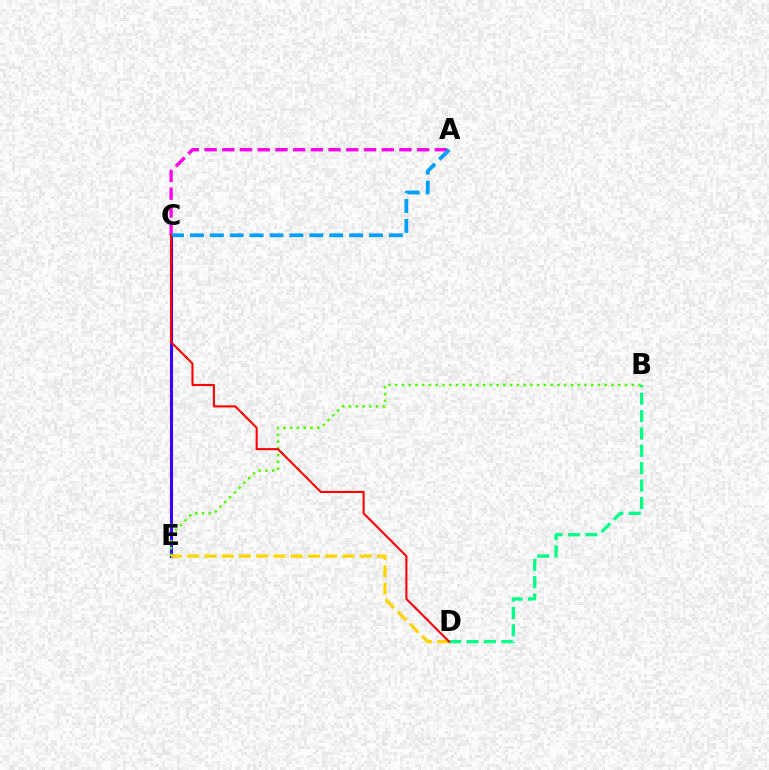{('B', 'D'): [{'color': '#00ff86', 'line_style': 'dashed', 'thickness': 2.36}], ('C', 'E'): [{'color': '#3700ff', 'line_style': 'solid', 'thickness': 2.22}], ('B', 'E'): [{'color': '#4fff00', 'line_style': 'dotted', 'thickness': 1.84}], ('A', 'C'): [{'color': '#ff00ed', 'line_style': 'dashed', 'thickness': 2.41}, {'color': '#009eff', 'line_style': 'dashed', 'thickness': 2.7}], ('D', 'E'): [{'color': '#ffd500', 'line_style': 'dashed', 'thickness': 2.34}], ('C', 'D'): [{'color': '#ff0000', 'line_style': 'solid', 'thickness': 1.51}]}